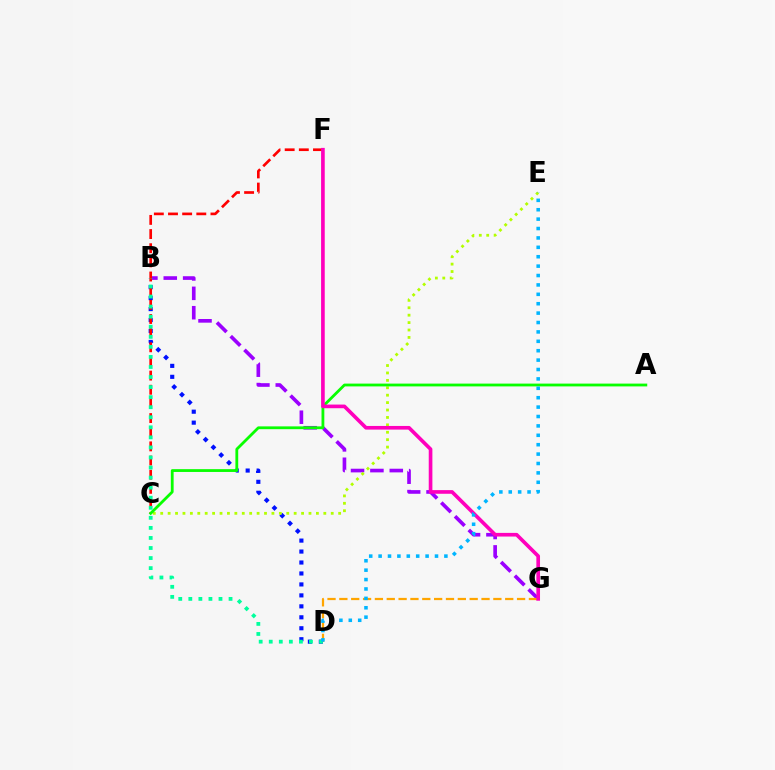{('B', 'D'): [{'color': '#0010ff', 'line_style': 'dotted', 'thickness': 2.98}, {'color': '#00ff9d', 'line_style': 'dotted', 'thickness': 2.73}], ('B', 'G'): [{'color': '#9b00ff', 'line_style': 'dashed', 'thickness': 2.63}], ('C', 'E'): [{'color': '#b3ff00', 'line_style': 'dotted', 'thickness': 2.01}], ('D', 'G'): [{'color': '#ffa500', 'line_style': 'dashed', 'thickness': 1.61}], ('C', 'F'): [{'color': '#ff0000', 'line_style': 'dashed', 'thickness': 1.92}], ('A', 'C'): [{'color': '#08ff00', 'line_style': 'solid', 'thickness': 2.02}], ('F', 'G'): [{'color': '#ff00bd', 'line_style': 'solid', 'thickness': 2.63}], ('D', 'E'): [{'color': '#00b5ff', 'line_style': 'dotted', 'thickness': 2.55}]}